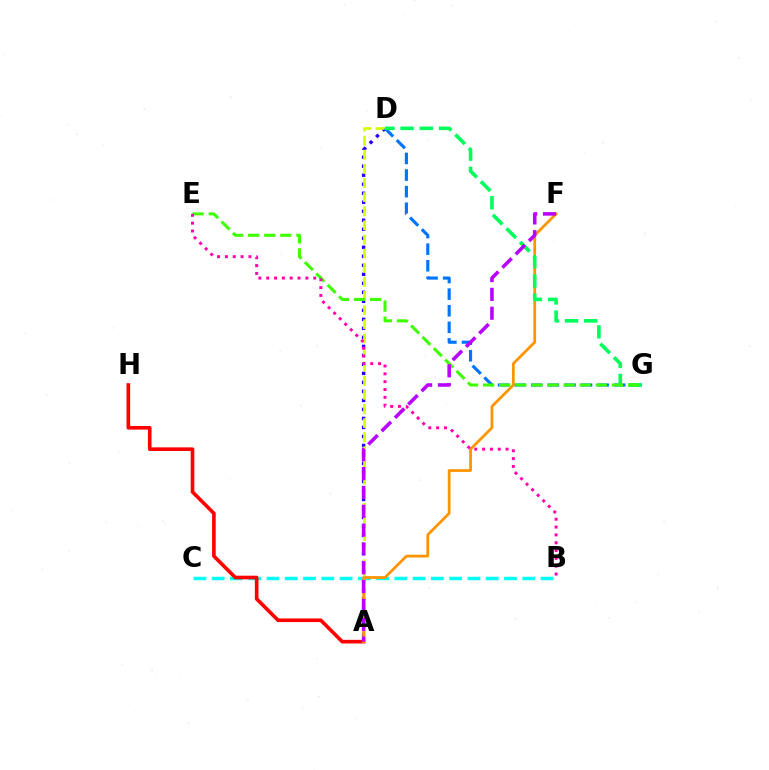{('A', 'D'): [{'color': '#2500ff', 'line_style': 'dotted', 'thickness': 2.45}, {'color': '#d1ff00', 'line_style': 'dashed', 'thickness': 1.92}], ('B', 'C'): [{'color': '#00fff6', 'line_style': 'dashed', 'thickness': 2.48}], ('A', 'H'): [{'color': '#ff0000', 'line_style': 'solid', 'thickness': 2.61}], ('D', 'G'): [{'color': '#0074ff', 'line_style': 'dashed', 'thickness': 2.25}, {'color': '#00ff5c', 'line_style': 'dashed', 'thickness': 2.61}], ('A', 'F'): [{'color': '#ff9400', 'line_style': 'solid', 'thickness': 1.98}, {'color': '#b900ff', 'line_style': 'dashed', 'thickness': 2.56}], ('E', 'G'): [{'color': '#3dff00', 'line_style': 'dashed', 'thickness': 2.19}], ('B', 'E'): [{'color': '#ff00ac', 'line_style': 'dotted', 'thickness': 2.13}]}